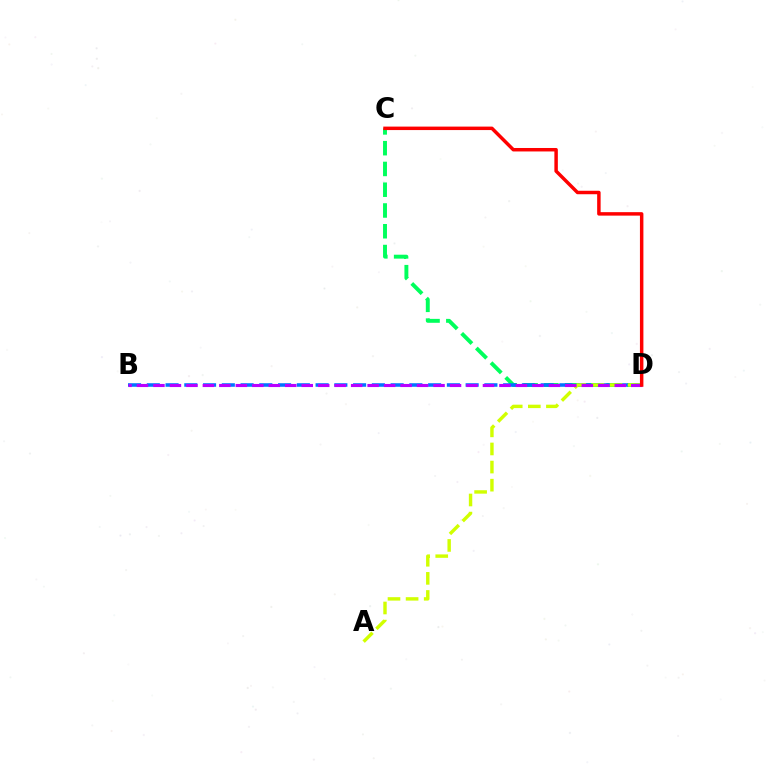{('C', 'D'): [{'color': '#00ff5c', 'line_style': 'dashed', 'thickness': 2.82}, {'color': '#ff0000', 'line_style': 'solid', 'thickness': 2.5}], ('B', 'D'): [{'color': '#0074ff', 'line_style': 'dashed', 'thickness': 2.55}, {'color': '#b900ff', 'line_style': 'dashed', 'thickness': 2.24}], ('A', 'D'): [{'color': '#d1ff00', 'line_style': 'dashed', 'thickness': 2.46}]}